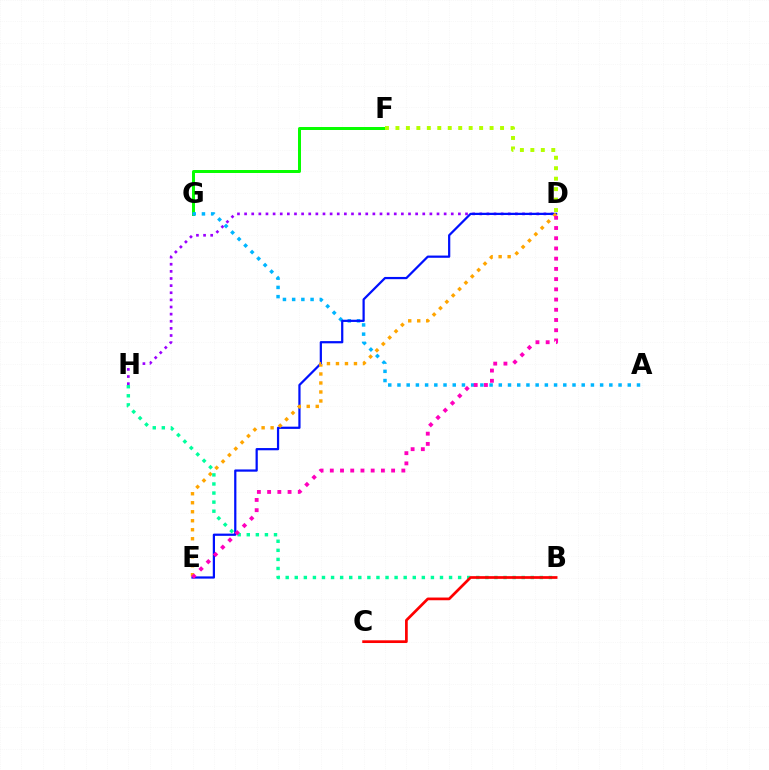{('D', 'H'): [{'color': '#9b00ff', 'line_style': 'dotted', 'thickness': 1.94}], ('F', 'G'): [{'color': '#08ff00', 'line_style': 'solid', 'thickness': 2.16}], ('A', 'G'): [{'color': '#00b5ff', 'line_style': 'dotted', 'thickness': 2.5}], ('D', 'E'): [{'color': '#0010ff', 'line_style': 'solid', 'thickness': 1.61}, {'color': '#ffa500', 'line_style': 'dotted', 'thickness': 2.45}, {'color': '#ff00bd', 'line_style': 'dotted', 'thickness': 2.78}], ('B', 'H'): [{'color': '#00ff9d', 'line_style': 'dotted', 'thickness': 2.47}], ('D', 'F'): [{'color': '#b3ff00', 'line_style': 'dotted', 'thickness': 2.84}], ('B', 'C'): [{'color': '#ff0000', 'line_style': 'solid', 'thickness': 1.95}]}